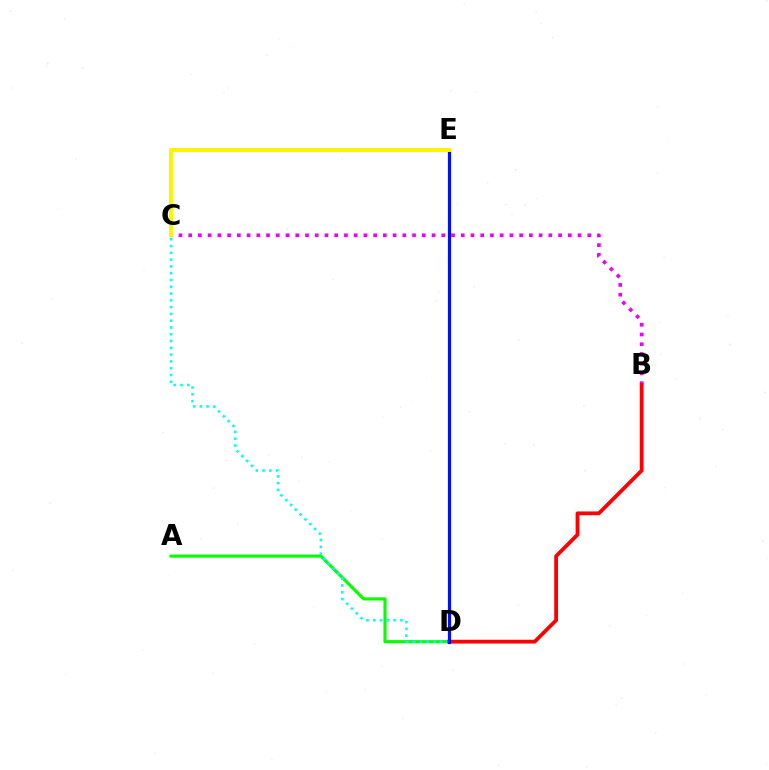{('A', 'D'): [{'color': '#08ff00', 'line_style': 'solid', 'thickness': 2.26}], ('B', 'C'): [{'color': '#ee00ff', 'line_style': 'dotted', 'thickness': 2.64}], ('C', 'D'): [{'color': '#00fff6', 'line_style': 'dotted', 'thickness': 1.84}], ('B', 'D'): [{'color': '#ff0000', 'line_style': 'solid', 'thickness': 2.72}], ('D', 'E'): [{'color': '#0010ff', 'line_style': 'solid', 'thickness': 2.29}], ('C', 'E'): [{'color': '#fcf500', 'line_style': 'solid', 'thickness': 2.84}]}